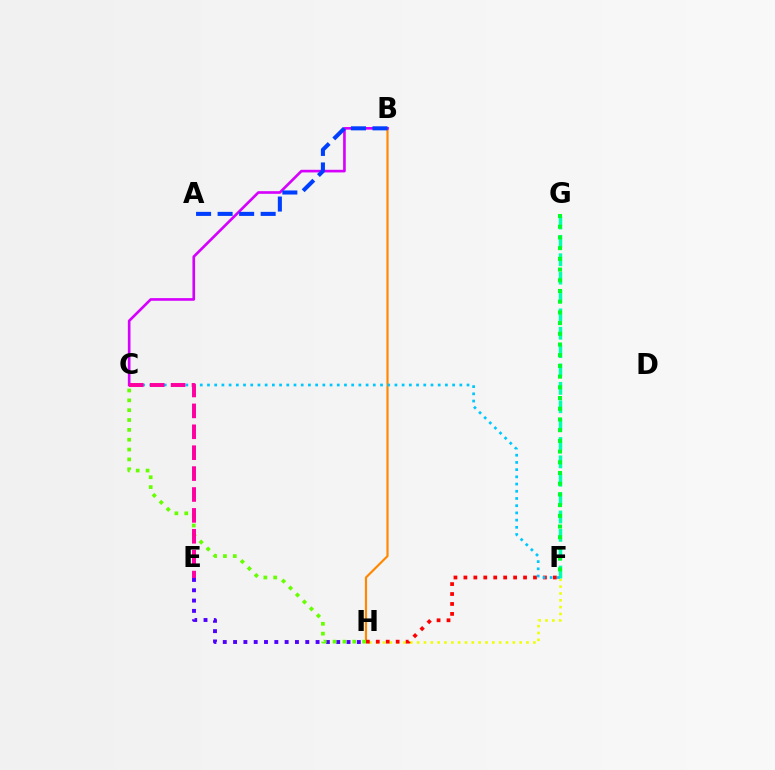{('F', 'H'): [{'color': '#eeff00', 'line_style': 'dotted', 'thickness': 1.86}, {'color': '#ff0000', 'line_style': 'dotted', 'thickness': 2.7}], ('F', 'G'): [{'color': '#00ffaf', 'line_style': 'dashed', 'thickness': 2.5}, {'color': '#00ff27', 'line_style': 'dotted', 'thickness': 2.91}], ('B', 'H'): [{'color': '#ff8800', 'line_style': 'solid', 'thickness': 1.57}], ('E', 'H'): [{'color': '#4f00ff', 'line_style': 'dotted', 'thickness': 2.8}], ('C', 'F'): [{'color': '#00c7ff', 'line_style': 'dotted', 'thickness': 1.96}], ('C', 'H'): [{'color': '#66ff00', 'line_style': 'dotted', 'thickness': 2.67}], ('B', 'C'): [{'color': '#d600ff', 'line_style': 'solid', 'thickness': 1.9}], ('A', 'B'): [{'color': '#003fff', 'line_style': 'dashed', 'thickness': 2.92}], ('C', 'E'): [{'color': '#ff00a0', 'line_style': 'dashed', 'thickness': 2.84}]}